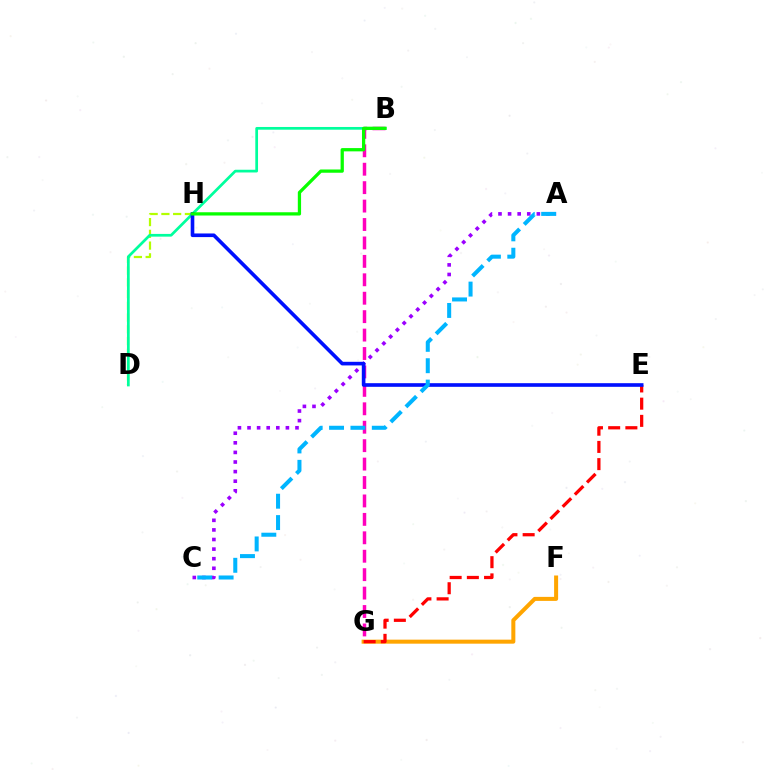{('A', 'C'): [{'color': '#9b00ff', 'line_style': 'dotted', 'thickness': 2.61}, {'color': '#00b5ff', 'line_style': 'dashed', 'thickness': 2.9}], ('D', 'H'): [{'color': '#b3ff00', 'line_style': 'dashed', 'thickness': 1.6}], ('B', 'D'): [{'color': '#00ff9d', 'line_style': 'solid', 'thickness': 1.96}], ('B', 'G'): [{'color': '#ff00bd', 'line_style': 'dashed', 'thickness': 2.5}], ('F', 'G'): [{'color': '#ffa500', 'line_style': 'solid', 'thickness': 2.89}], ('E', 'G'): [{'color': '#ff0000', 'line_style': 'dashed', 'thickness': 2.34}], ('E', 'H'): [{'color': '#0010ff', 'line_style': 'solid', 'thickness': 2.61}], ('B', 'H'): [{'color': '#08ff00', 'line_style': 'solid', 'thickness': 2.35}]}